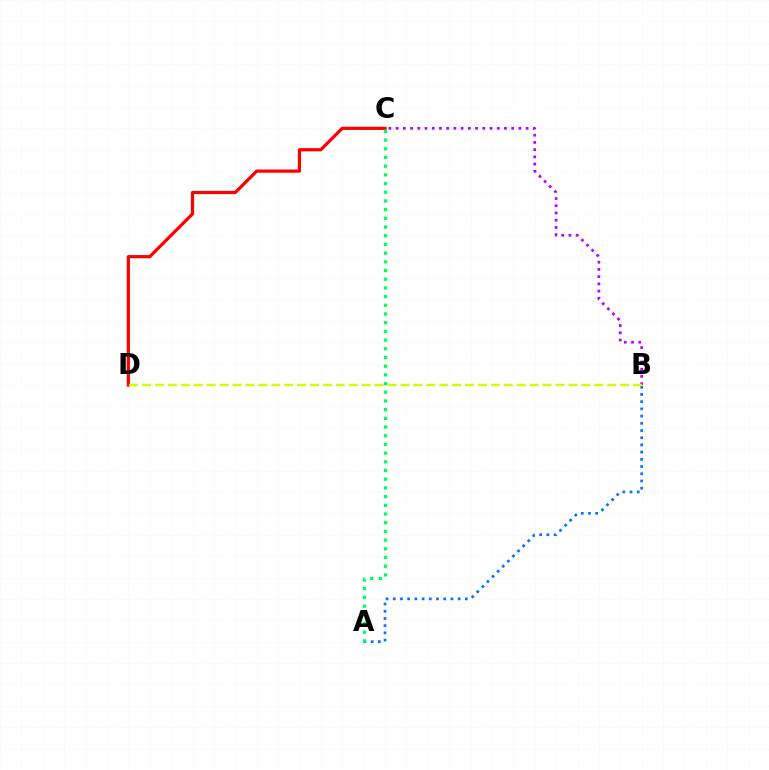{('B', 'C'): [{'color': '#b900ff', 'line_style': 'dotted', 'thickness': 1.96}], ('A', 'B'): [{'color': '#0074ff', 'line_style': 'dotted', 'thickness': 1.96}], ('C', 'D'): [{'color': '#ff0000', 'line_style': 'solid', 'thickness': 2.31}], ('B', 'D'): [{'color': '#d1ff00', 'line_style': 'dashed', 'thickness': 1.75}], ('A', 'C'): [{'color': '#00ff5c', 'line_style': 'dotted', 'thickness': 2.36}]}